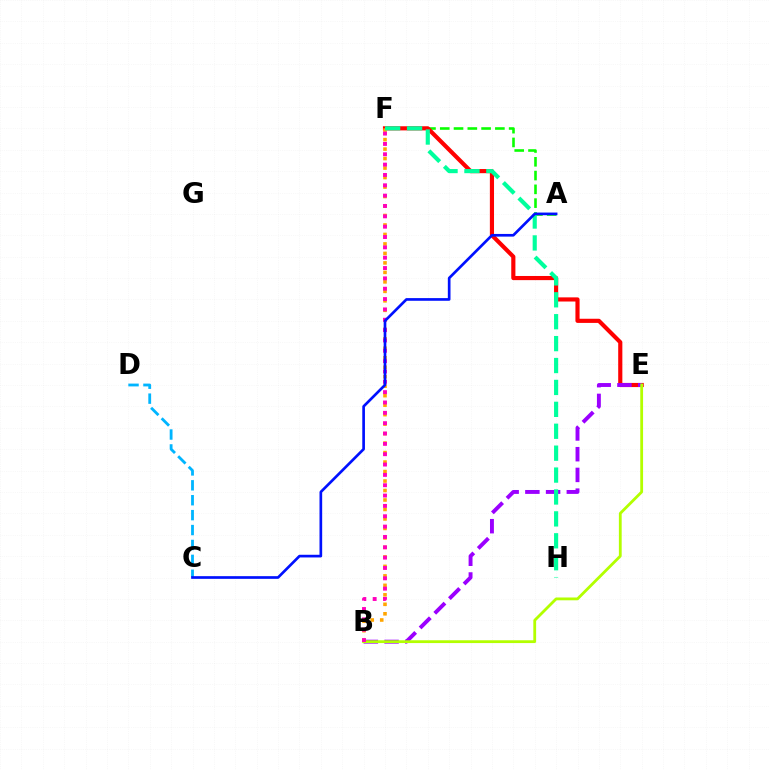{('A', 'F'): [{'color': '#08ff00', 'line_style': 'dashed', 'thickness': 1.87}], ('C', 'D'): [{'color': '#00b5ff', 'line_style': 'dashed', 'thickness': 2.03}], ('E', 'F'): [{'color': '#ff0000', 'line_style': 'solid', 'thickness': 2.99}], ('B', 'E'): [{'color': '#9b00ff', 'line_style': 'dashed', 'thickness': 2.81}, {'color': '#b3ff00', 'line_style': 'solid', 'thickness': 2.02}], ('B', 'F'): [{'color': '#ffa500', 'line_style': 'dotted', 'thickness': 2.58}, {'color': '#ff00bd', 'line_style': 'dotted', 'thickness': 2.81}], ('F', 'H'): [{'color': '#00ff9d', 'line_style': 'dashed', 'thickness': 2.98}], ('A', 'C'): [{'color': '#0010ff', 'line_style': 'solid', 'thickness': 1.93}]}